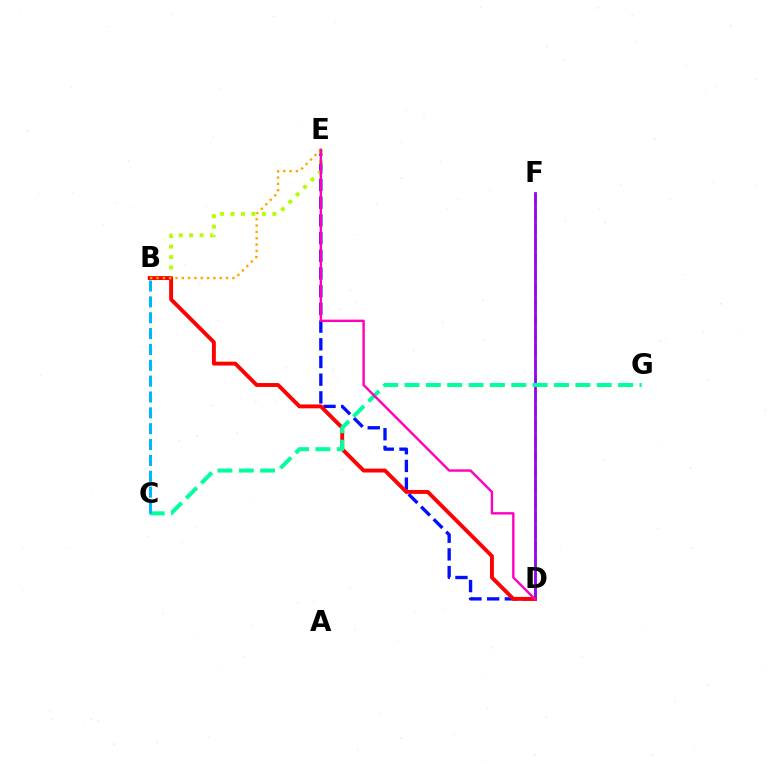{('D', 'E'): [{'color': '#0010ff', 'line_style': 'dashed', 'thickness': 2.4}, {'color': '#ff00bd', 'line_style': 'solid', 'thickness': 1.74}], ('D', 'F'): [{'color': '#08ff00', 'line_style': 'dashed', 'thickness': 2.06}, {'color': '#9b00ff', 'line_style': 'solid', 'thickness': 2.01}], ('B', 'E'): [{'color': '#b3ff00', 'line_style': 'dotted', 'thickness': 2.84}, {'color': '#ffa500', 'line_style': 'dotted', 'thickness': 1.72}], ('B', 'D'): [{'color': '#ff0000', 'line_style': 'solid', 'thickness': 2.8}], ('C', 'G'): [{'color': '#00ff9d', 'line_style': 'dashed', 'thickness': 2.9}], ('B', 'C'): [{'color': '#00b5ff', 'line_style': 'dashed', 'thickness': 2.15}]}